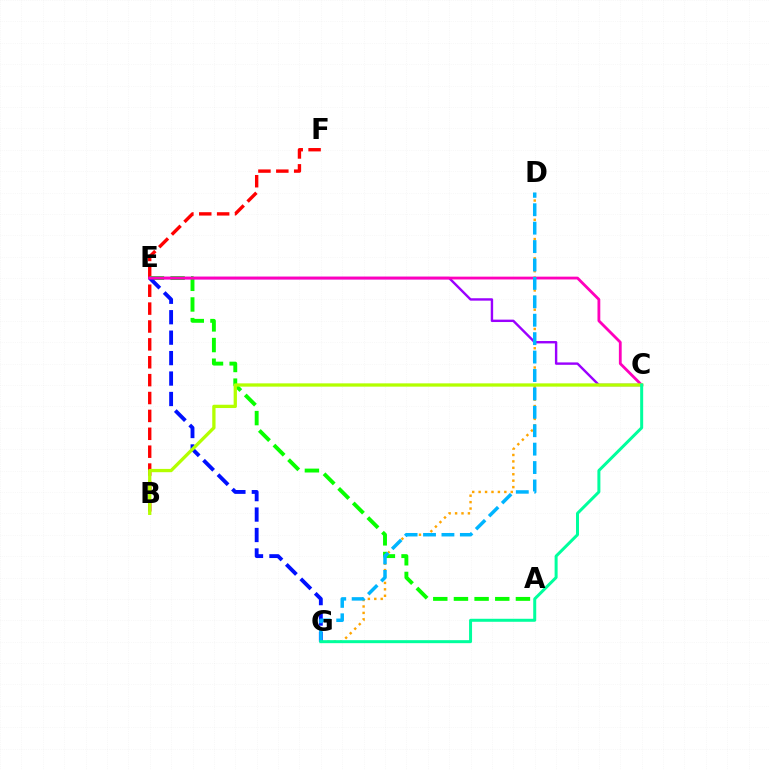{('D', 'G'): [{'color': '#ffa500', 'line_style': 'dotted', 'thickness': 1.74}, {'color': '#00b5ff', 'line_style': 'dashed', 'thickness': 2.5}], ('B', 'F'): [{'color': '#ff0000', 'line_style': 'dashed', 'thickness': 2.43}], ('A', 'E'): [{'color': '#08ff00', 'line_style': 'dashed', 'thickness': 2.81}], ('E', 'G'): [{'color': '#0010ff', 'line_style': 'dashed', 'thickness': 2.78}], ('C', 'E'): [{'color': '#9b00ff', 'line_style': 'solid', 'thickness': 1.73}, {'color': '#ff00bd', 'line_style': 'solid', 'thickness': 2.02}], ('B', 'C'): [{'color': '#b3ff00', 'line_style': 'solid', 'thickness': 2.37}], ('C', 'G'): [{'color': '#00ff9d', 'line_style': 'solid', 'thickness': 2.16}]}